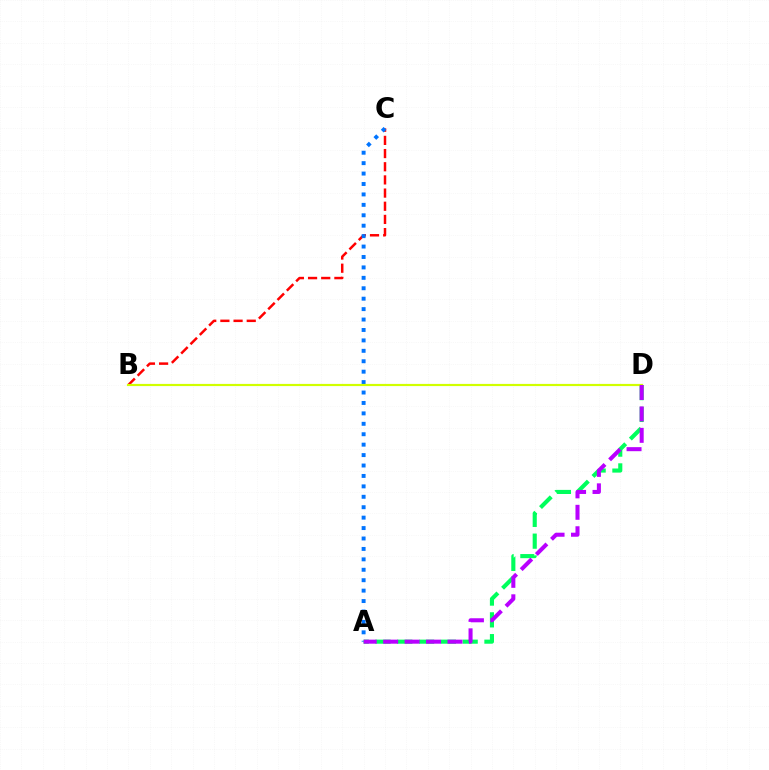{('B', 'C'): [{'color': '#ff0000', 'line_style': 'dashed', 'thickness': 1.79}], ('A', 'C'): [{'color': '#0074ff', 'line_style': 'dotted', 'thickness': 2.83}], ('A', 'D'): [{'color': '#00ff5c', 'line_style': 'dashed', 'thickness': 2.96}, {'color': '#b900ff', 'line_style': 'dashed', 'thickness': 2.91}], ('B', 'D'): [{'color': '#d1ff00', 'line_style': 'solid', 'thickness': 1.57}]}